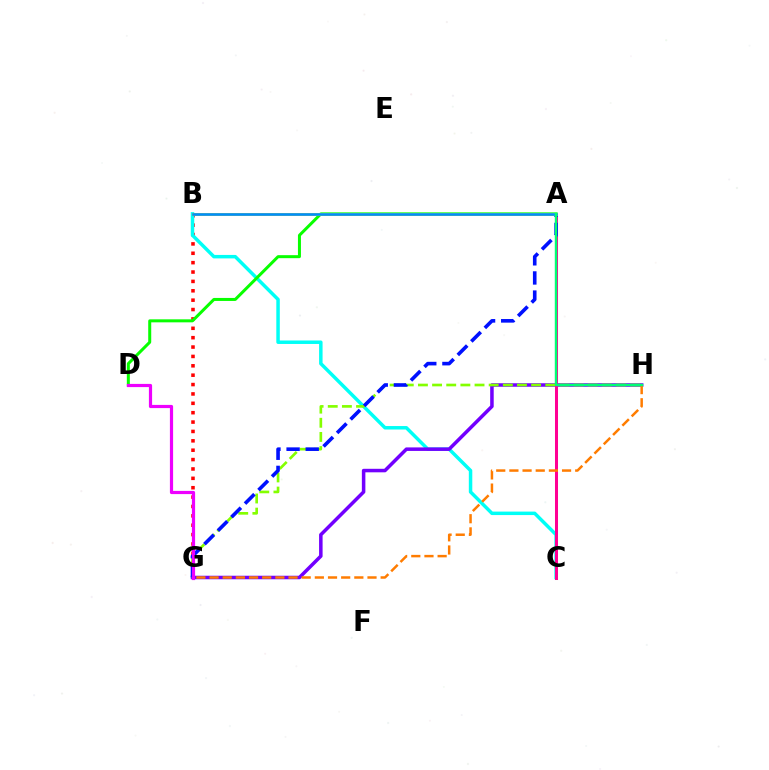{('B', 'G'): [{'color': '#ff0000', 'line_style': 'dotted', 'thickness': 2.55}], ('B', 'C'): [{'color': '#00fff6', 'line_style': 'solid', 'thickness': 2.5}], ('G', 'H'): [{'color': '#7200ff', 'line_style': 'solid', 'thickness': 2.53}, {'color': '#84ff00', 'line_style': 'dashed', 'thickness': 1.92}, {'color': '#ff7c00', 'line_style': 'dashed', 'thickness': 1.79}], ('A', 'C'): [{'color': '#ff0094', 'line_style': 'solid', 'thickness': 2.18}], ('A', 'D'): [{'color': '#08ff00', 'line_style': 'solid', 'thickness': 2.17}], ('A', 'G'): [{'color': '#0010ff', 'line_style': 'dashed', 'thickness': 2.6}], ('D', 'G'): [{'color': '#ee00ff', 'line_style': 'solid', 'thickness': 2.3}], ('A', 'B'): [{'color': '#fcf500', 'line_style': 'solid', 'thickness': 2.12}, {'color': '#008cff', 'line_style': 'solid', 'thickness': 1.91}], ('A', 'H'): [{'color': '#00ff74', 'line_style': 'solid', 'thickness': 1.73}]}